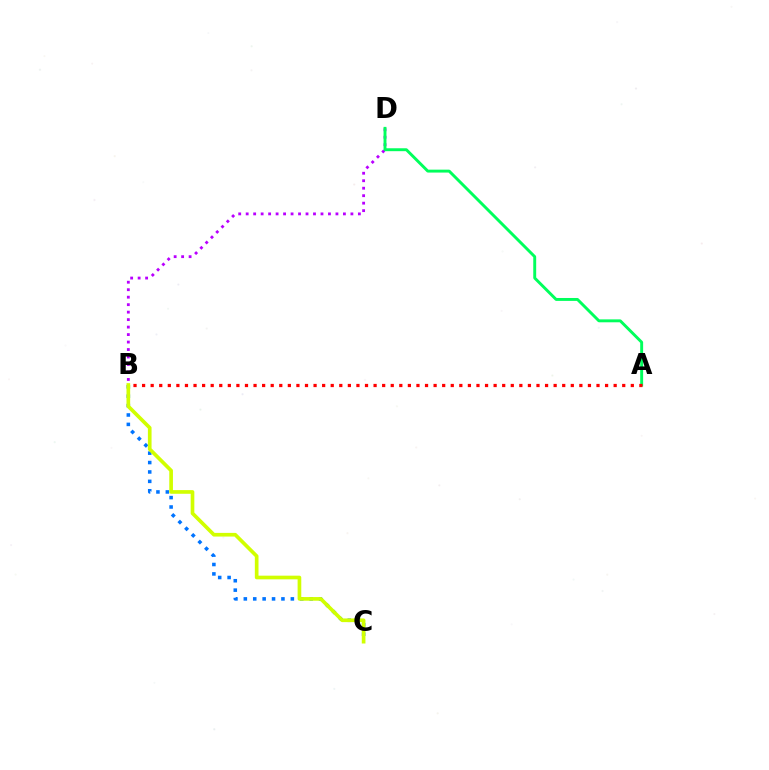{('B', 'D'): [{'color': '#b900ff', 'line_style': 'dotted', 'thickness': 2.03}], ('B', 'C'): [{'color': '#0074ff', 'line_style': 'dotted', 'thickness': 2.56}, {'color': '#d1ff00', 'line_style': 'solid', 'thickness': 2.64}], ('A', 'D'): [{'color': '#00ff5c', 'line_style': 'solid', 'thickness': 2.1}], ('A', 'B'): [{'color': '#ff0000', 'line_style': 'dotted', 'thickness': 2.33}]}